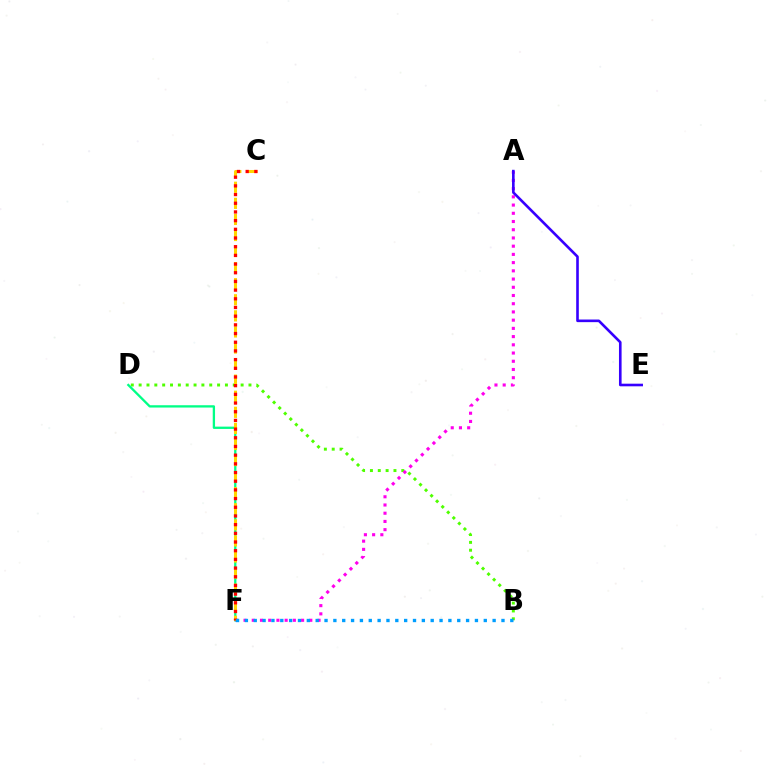{('B', 'D'): [{'color': '#4fff00', 'line_style': 'dotted', 'thickness': 2.13}], ('A', 'F'): [{'color': '#ff00ed', 'line_style': 'dotted', 'thickness': 2.23}], ('D', 'F'): [{'color': '#00ff86', 'line_style': 'solid', 'thickness': 1.66}], ('C', 'F'): [{'color': '#ffd500', 'line_style': 'dashed', 'thickness': 2.18}, {'color': '#ff0000', 'line_style': 'dotted', 'thickness': 2.36}], ('A', 'E'): [{'color': '#3700ff', 'line_style': 'solid', 'thickness': 1.89}], ('B', 'F'): [{'color': '#009eff', 'line_style': 'dotted', 'thickness': 2.4}]}